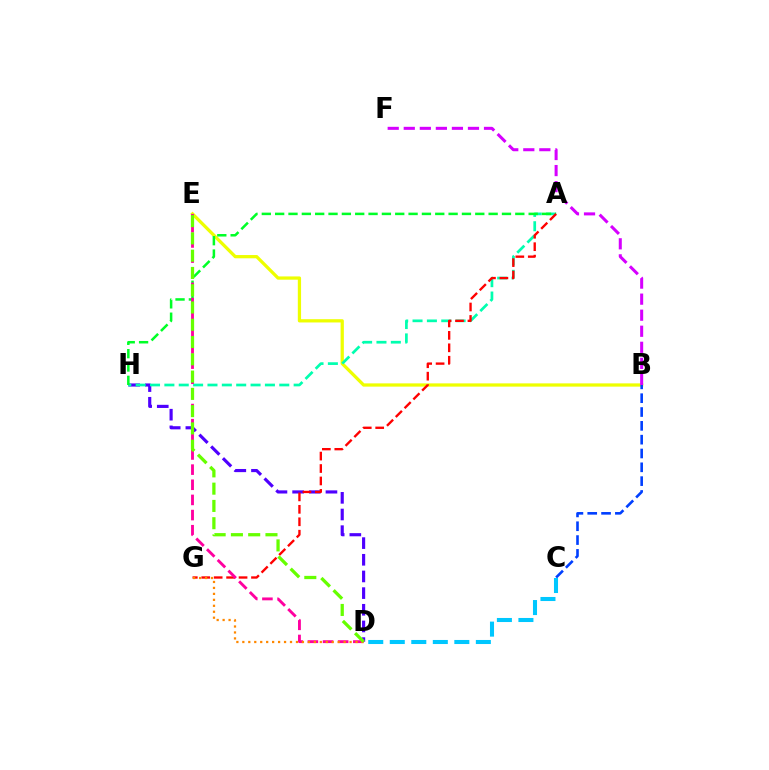{('B', 'E'): [{'color': '#eeff00', 'line_style': 'solid', 'thickness': 2.35}], ('D', 'H'): [{'color': '#4f00ff', 'line_style': 'dashed', 'thickness': 2.26}], ('A', 'H'): [{'color': '#00ffaf', 'line_style': 'dashed', 'thickness': 1.95}, {'color': '#00ff27', 'line_style': 'dashed', 'thickness': 1.81}], ('A', 'G'): [{'color': '#ff0000', 'line_style': 'dashed', 'thickness': 1.69}], ('D', 'E'): [{'color': '#ff00a0', 'line_style': 'dashed', 'thickness': 2.06}, {'color': '#66ff00', 'line_style': 'dashed', 'thickness': 2.35}], ('D', 'G'): [{'color': '#ff8800', 'line_style': 'dotted', 'thickness': 1.62}], ('B', 'C'): [{'color': '#003fff', 'line_style': 'dashed', 'thickness': 1.88}], ('B', 'F'): [{'color': '#d600ff', 'line_style': 'dashed', 'thickness': 2.18}], ('C', 'D'): [{'color': '#00c7ff', 'line_style': 'dashed', 'thickness': 2.92}]}